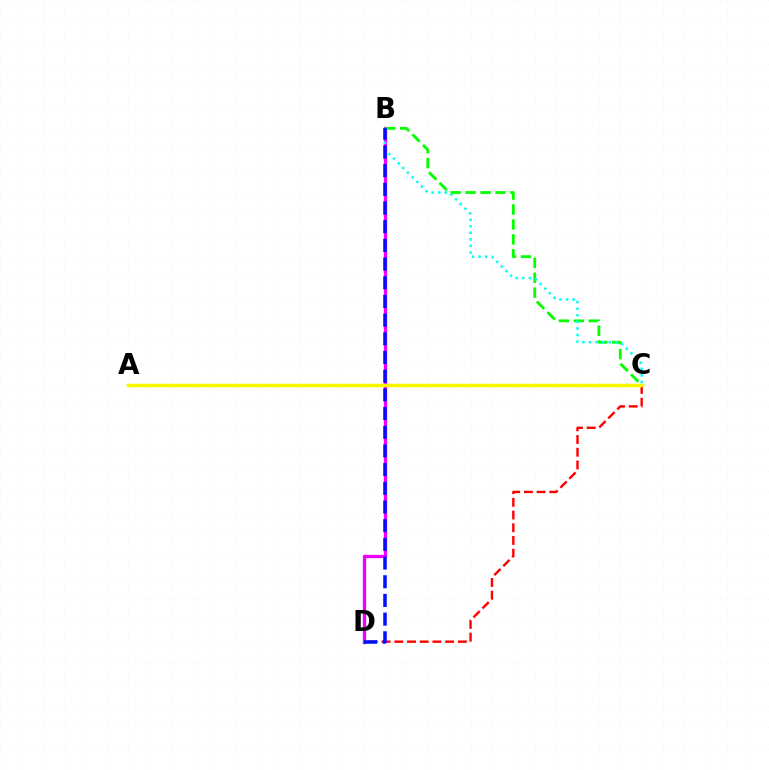{('B', 'D'): [{'color': '#ee00ff', 'line_style': 'solid', 'thickness': 2.38}, {'color': '#0010ff', 'line_style': 'dashed', 'thickness': 2.54}], ('B', 'C'): [{'color': '#08ff00', 'line_style': 'dashed', 'thickness': 2.03}, {'color': '#00fff6', 'line_style': 'dotted', 'thickness': 1.79}], ('C', 'D'): [{'color': '#ff0000', 'line_style': 'dashed', 'thickness': 1.73}], ('A', 'C'): [{'color': '#fcf500', 'line_style': 'solid', 'thickness': 2.51}]}